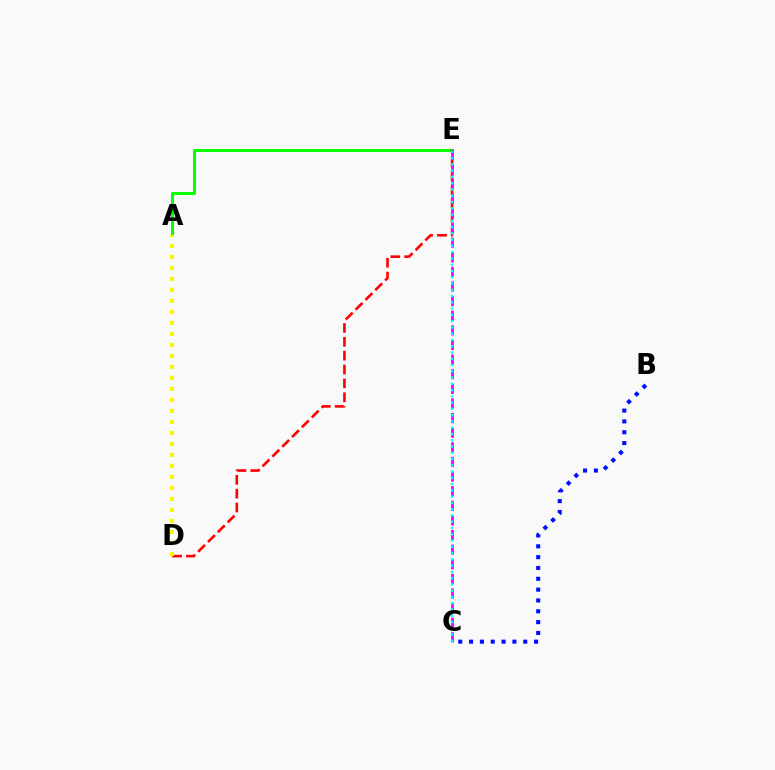{('A', 'E'): [{'color': '#08ff00', 'line_style': 'solid', 'thickness': 2.19}], ('D', 'E'): [{'color': '#ff0000', 'line_style': 'dashed', 'thickness': 1.88}], ('C', 'E'): [{'color': '#ee00ff', 'line_style': 'dashed', 'thickness': 1.99}, {'color': '#00fff6', 'line_style': 'dotted', 'thickness': 1.7}], ('A', 'D'): [{'color': '#fcf500', 'line_style': 'dotted', 'thickness': 2.99}], ('B', 'C'): [{'color': '#0010ff', 'line_style': 'dotted', 'thickness': 2.94}]}